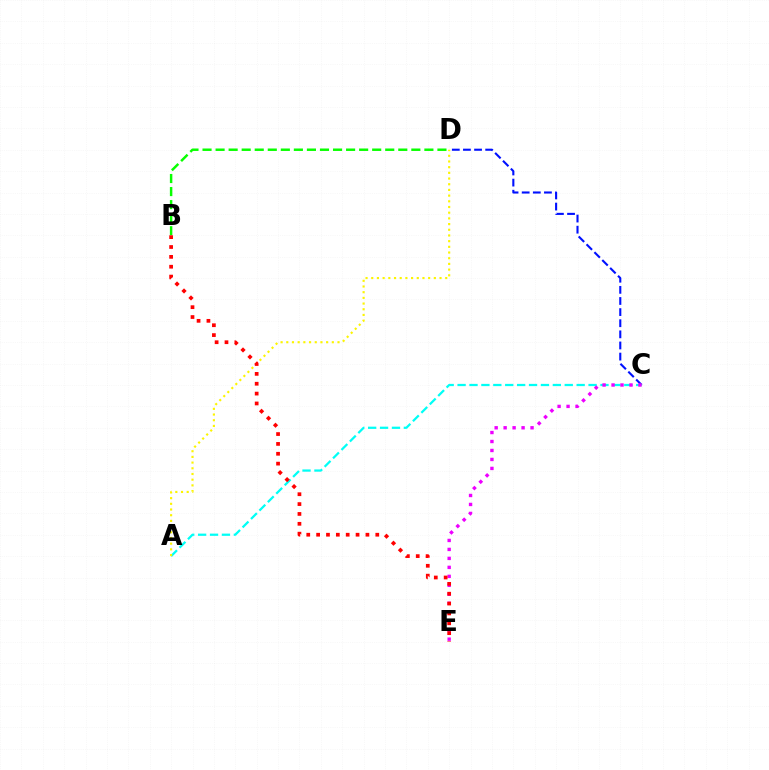{('C', 'D'): [{'color': '#0010ff', 'line_style': 'dashed', 'thickness': 1.51}], ('A', 'C'): [{'color': '#00fff6', 'line_style': 'dashed', 'thickness': 1.62}], ('C', 'E'): [{'color': '#ee00ff', 'line_style': 'dotted', 'thickness': 2.44}], ('B', 'D'): [{'color': '#08ff00', 'line_style': 'dashed', 'thickness': 1.77}], ('A', 'D'): [{'color': '#fcf500', 'line_style': 'dotted', 'thickness': 1.55}], ('B', 'E'): [{'color': '#ff0000', 'line_style': 'dotted', 'thickness': 2.68}]}